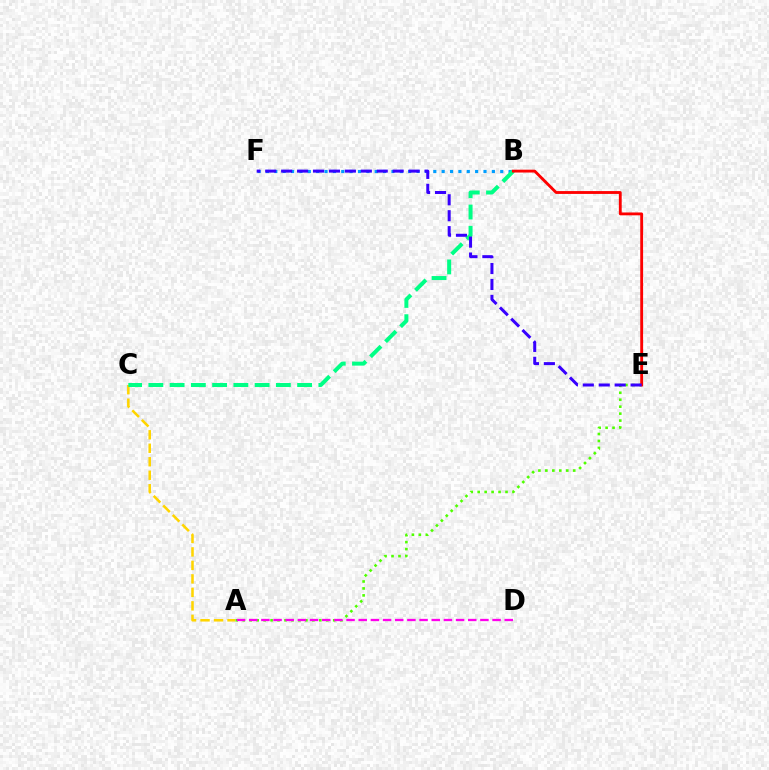{('A', 'C'): [{'color': '#ffd500', 'line_style': 'dashed', 'thickness': 1.83}], ('B', 'F'): [{'color': '#009eff', 'line_style': 'dotted', 'thickness': 2.27}], ('B', 'C'): [{'color': '#00ff86', 'line_style': 'dashed', 'thickness': 2.89}], ('A', 'E'): [{'color': '#4fff00', 'line_style': 'dotted', 'thickness': 1.89}], ('B', 'E'): [{'color': '#ff0000', 'line_style': 'solid', 'thickness': 2.05}], ('A', 'D'): [{'color': '#ff00ed', 'line_style': 'dashed', 'thickness': 1.65}], ('E', 'F'): [{'color': '#3700ff', 'line_style': 'dashed', 'thickness': 2.16}]}